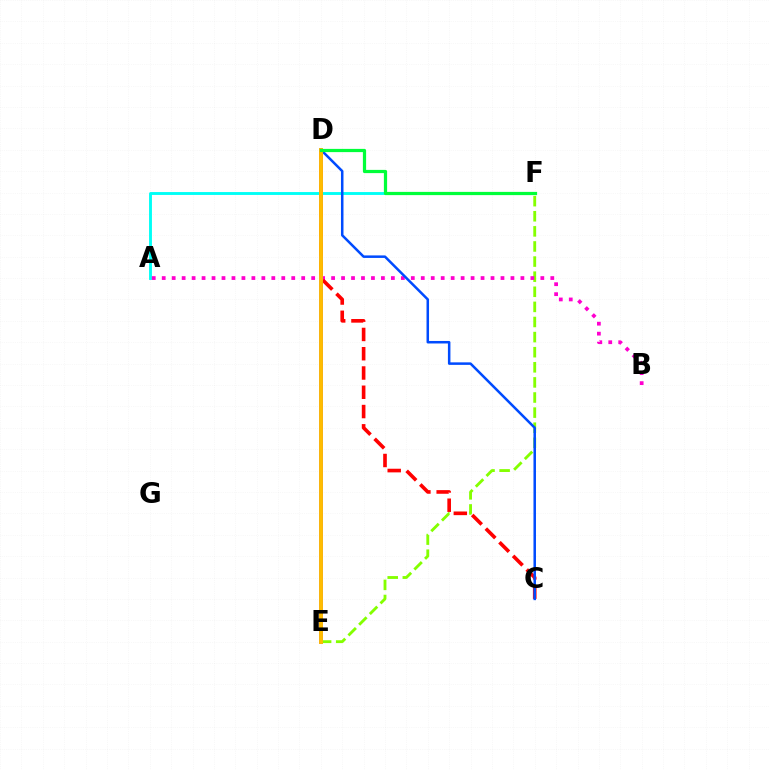{('D', 'E'): [{'color': '#7200ff', 'line_style': 'solid', 'thickness': 2.61}, {'color': '#ffbd00', 'line_style': 'solid', 'thickness': 2.8}], ('A', 'F'): [{'color': '#00fff6', 'line_style': 'solid', 'thickness': 2.08}], ('E', 'F'): [{'color': '#84ff00', 'line_style': 'dashed', 'thickness': 2.05}], ('A', 'B'): [{'color': '#ff00cf', 'line_style': 'dotted', 'thickness': 2.71}], ('C', 'D'): [{'color': '#ff0000', 'line_style': 'dashed', 'thickness': 2.62}, {'color': '#004bff', 'line_style': 'solid', 'thickness': 1.81}], ('D', 'F'): [{'color': '#00ff39', 'line_style': 'solid', 'thickness': 2.32}]}